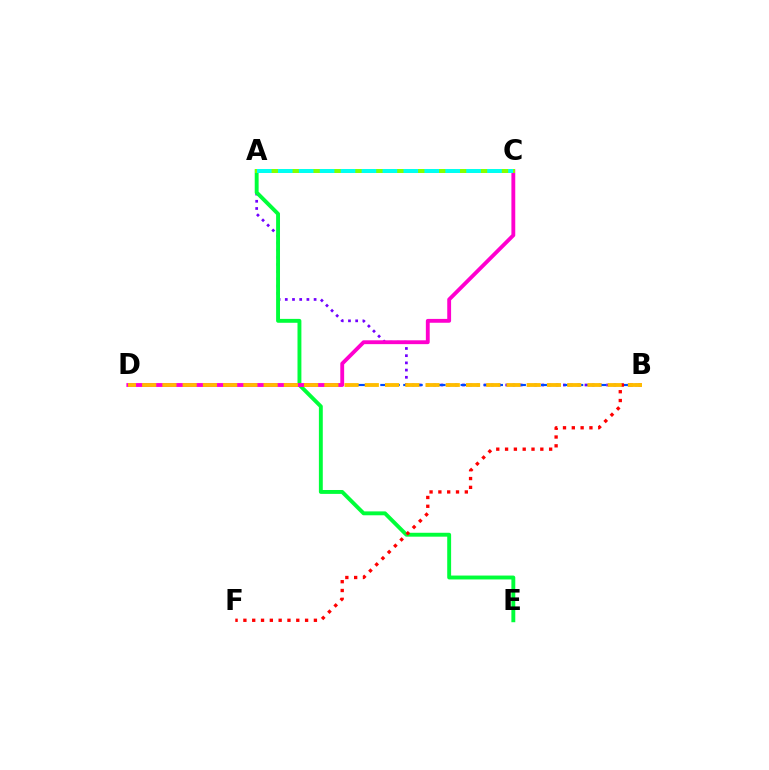{('A', 'B'): [{'color': '#7200ff', 'line_style': 'dotted', 'thickness': 1.96}], ('B', 'D'): [{'color': '#004bff', 'line_style': 'dashed', 'thickness': 1.56}, {'color': '#ffbd00', 'line_style': 'dashed', 'thickness': 2.75}], ('A', 'E'): [{'color': '#00ff39', 'line_style': 'solid', 'thickness': 2.8}], ('B', 'F'): [{'color': '#ff0000', 'line_style': 'dotted', 'thickness': 2.39}], ('C', 'D'): [{'color': '#ff00cf', 'line_style': 'solid', 'thickness': 2.77}], ('A', 'C'): [{'color': '#84ff00', 'line_style': 'solid', 'thickness': 2.86}, {'color': '#00fff6', 'line_style': 'dashed', 'thickness': 2.84}]}